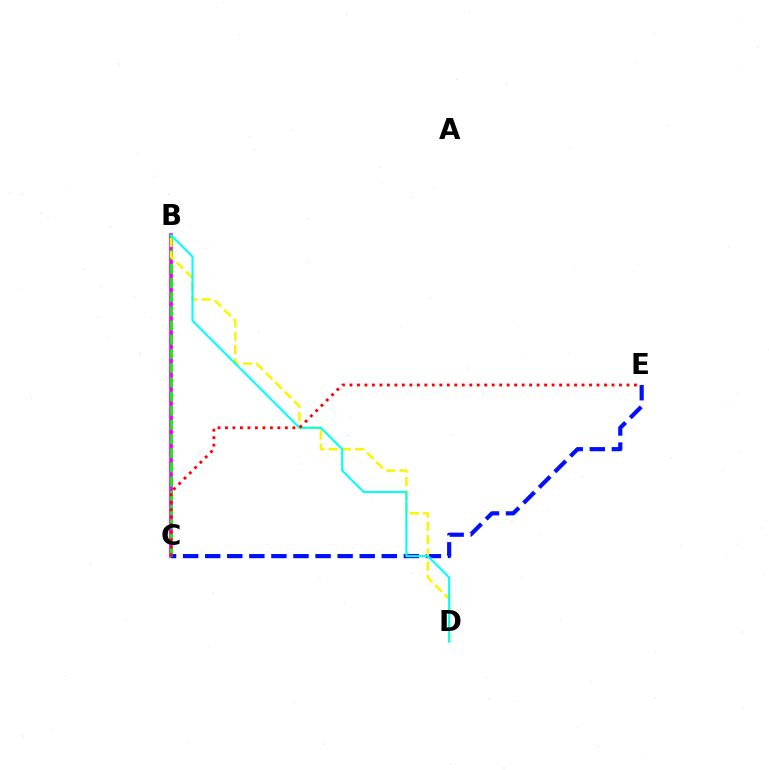{('B', 'C'): [{'color': '#ee00ff', 'line_style': 'solid', 'thickness': 2.65}, {'color': '#08ff00', 'line_style': 'dashed', 'thickness': 1.93}], ('C', 'E'): [{'color': '#0010ff', 'line_style': 'dashed', 'thickness': 3.0}, {'color': '#ff0000', 'line_style': 'dotted', 'thickness': 2.03}], ('B', 'D'): [{'color': '#fcf500', 'line_style': 'dashed', 'thickness': 1.8}, {'color': '#00fff6', 'line_style': 'solid', 'thickness': 1.5}]}